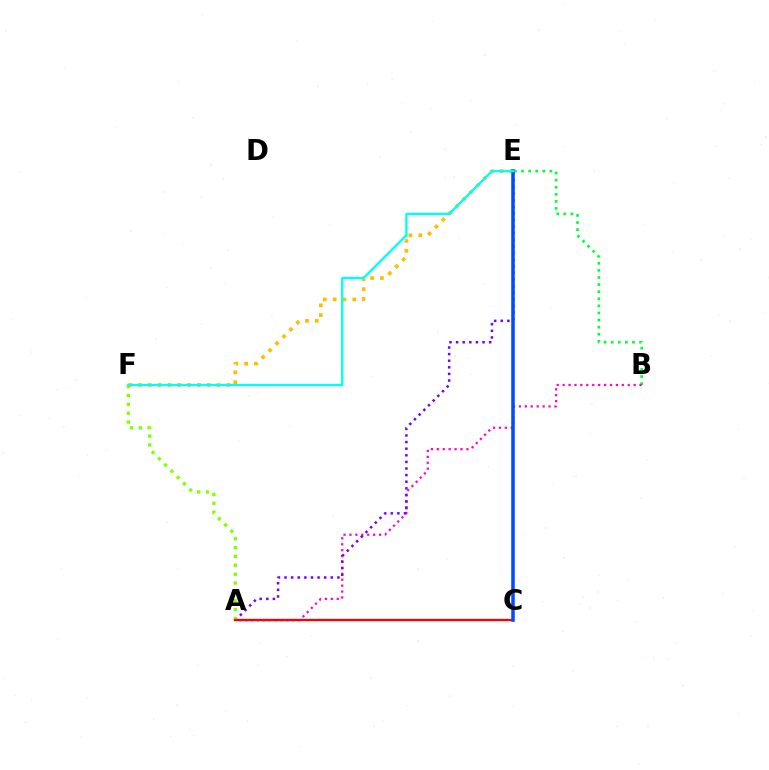{('B', 'E'): [{'color': '#00ff39', 'line_style': 'dotted', 'thickness': 1.93}], ('A', 'B'): [{'color': '#ff00cf', 'line_style': 'dotted', 'thickness': 1.61}], ('A', 'E'): [{'color': '#7200ff', 'line_style': 'dotted', 'thickness': 1.79}], ('A', 'F'): [{'color': '#84ff00', 'line_style': 'dotted', 'thickness': 2.41}], ('E', 'F'): [{'color': '#ffbd00', 'line_style': 'dotted', 'thickness': 2.67}, {'color': '#00fff6', 'line_style': 'solid', 'thickness': 1.69}], ('A', 'C'): [{'color': '#ff0000', 'line_style': 'solid', 'thickness': 1.65}], ('C', 'E'): [{'color': '#004bff', 'line_style': 'solid', 'thickness': 2.55}]}